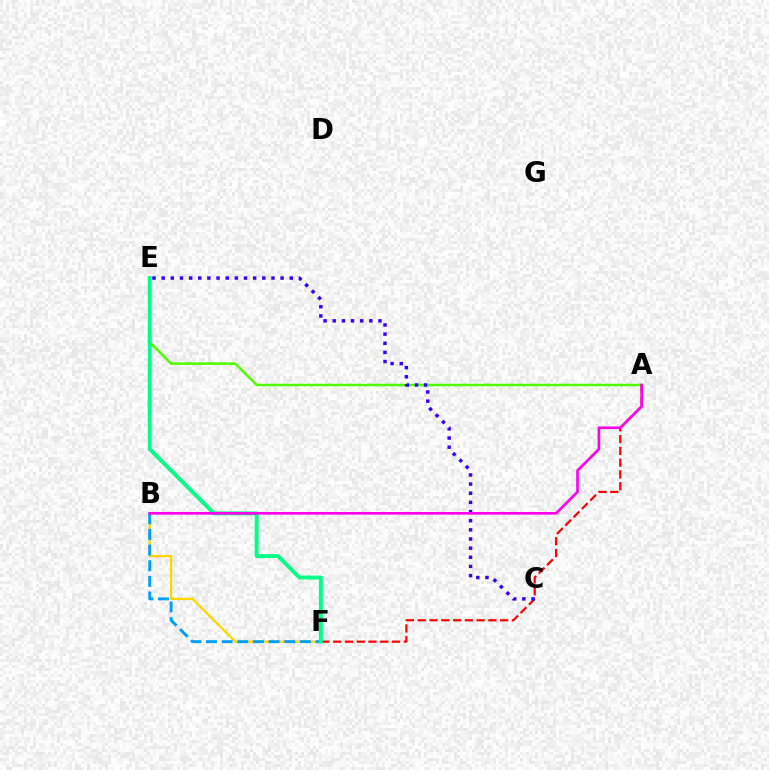{('A', 'E'): [{'color': '#4fff00', 'line_style': 'solid', 'thickness': 1.81}], ('A', 'F'): [{'color': '#ff0000', 'line_style': 'dashed', 'thickness': 1.6}], ('B', 'F'): [{'color': '#ffd500', 'line_style': 'solid', 'thickness': 1.66}, {'color': '#009eff', 'line_style': 'dashed', 'thickness': 2.13}], ('E', 'F'): [{'color': '#00ff86', 'line_style': 'solid', 'thickness': 2.81}], ('C', 'E'): [{'color': '#3700ff', 'line_style': 'dotted', 'thickness': 2.49}], ('A', 'B'): [{'color': '#ff00ed', 'line_style': 'solid', 'thickness': 1.92}]}